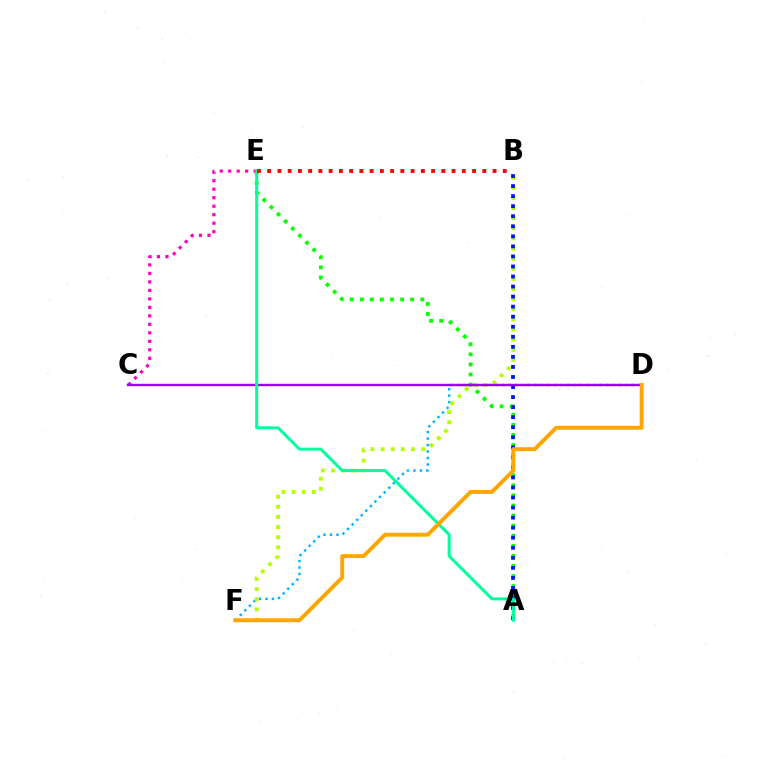{('A', 'E'): [{'color': '#08ff00', 'line_style': 'dotted', 'thickness': 2.74}, {'color': '#00ff9d', 'line_style': 'solid', 'thickness': 2.16}], ('D', 'F'): [{'color': '#00b5ff', 'line_style': 'dotted', 'thickness': 1.76}, {'color': '#ffa500', 'line_style': 'solid', 'thickness': 2.81}], ('C', 'E'): [{'color': '#ff00bd', 'line_style': 'dotted', 'thickness': 2.31}], ('B', 'F'): [{'color': '#b3ff00', 'line_style': 'dotted', 'thickness': 2.75}], ('A', 'B'): [{'color': '#0010ff', 'line_style': 'dotted', 'thickness': 2.73}], ('C', 'D'): [{'color': '#9b00ff', 'line_style': 'solid', 'thickness': 1.73}], ('B', 'E'): [{'color': '#ff0000', 'line_style': 'dotted', 'thickness': 2.78}]}